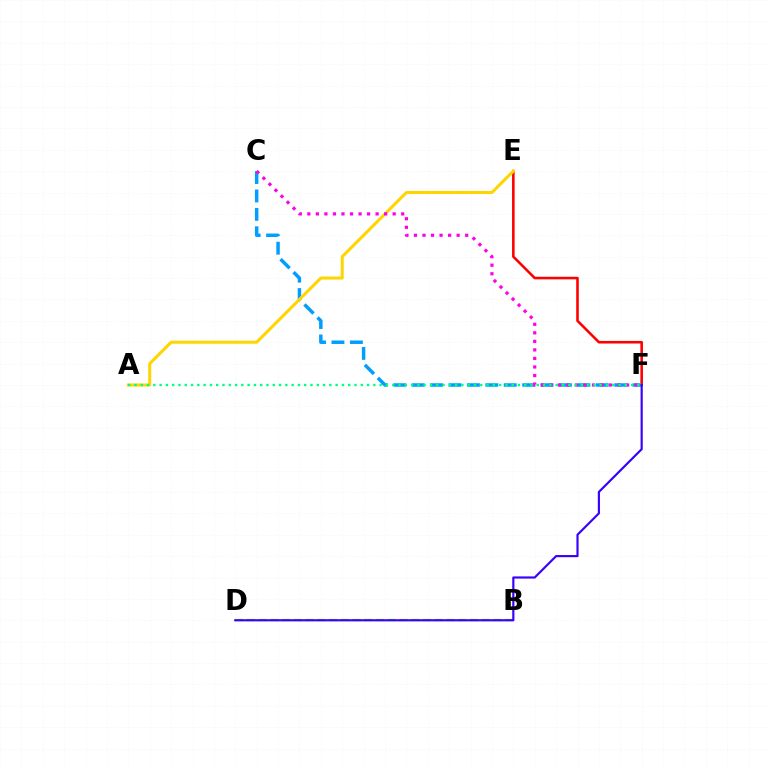{('B', 'D'): [{'color': '#4fff00', 'line_style': 'dashed', 'thickness': 1.6}], ('E', 'F'): [{'color': '#ff0000', 'line_style': 'solid', 'thickness': 1.86}], ('C', 'F'): [{'color': '#009eff', 'line_style': 'dashed', 'thickness': 2.5}, {'color': '#ff00ed', 'line_style': 'dotted', 'thickness': 2.32}], ('A', 'E'): [{'color': '#ffd500', 'line_style': 'solid', 'thickness': 2.17}], ('A', 'F'): [{'color': '#00ff86', 'line_style': 'dotted', 'thickness': 1.71}], ('D', 'F'): [{'color': '#3700ff', 'line_style': 'solid', 'thickness': 1.55}]}